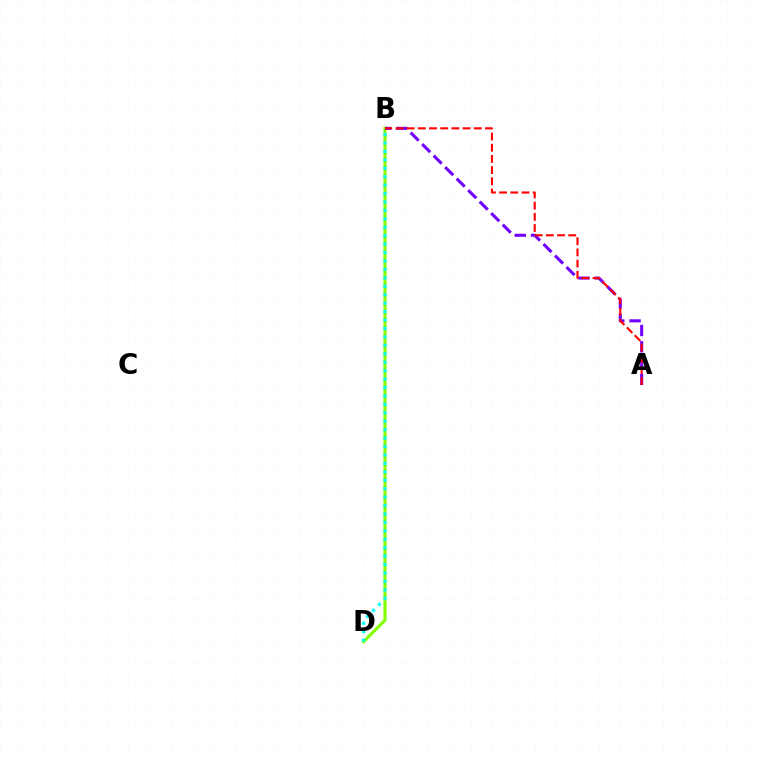{('B', 'D'): [{'color': '#84ff00', 'line_style': 'solid', 'thickness': 2.27}, {'color': '#00fff6', 'line_style': 'dotted', 'thickness': 2.29}], ('A', 'B'): [{'color': '#7200ff', 'line_style': 'dashed', 'thickness': 2.21}, {'color': '#ff0000', 'line_style': 'dashed', 'thickness': 1.52}]}